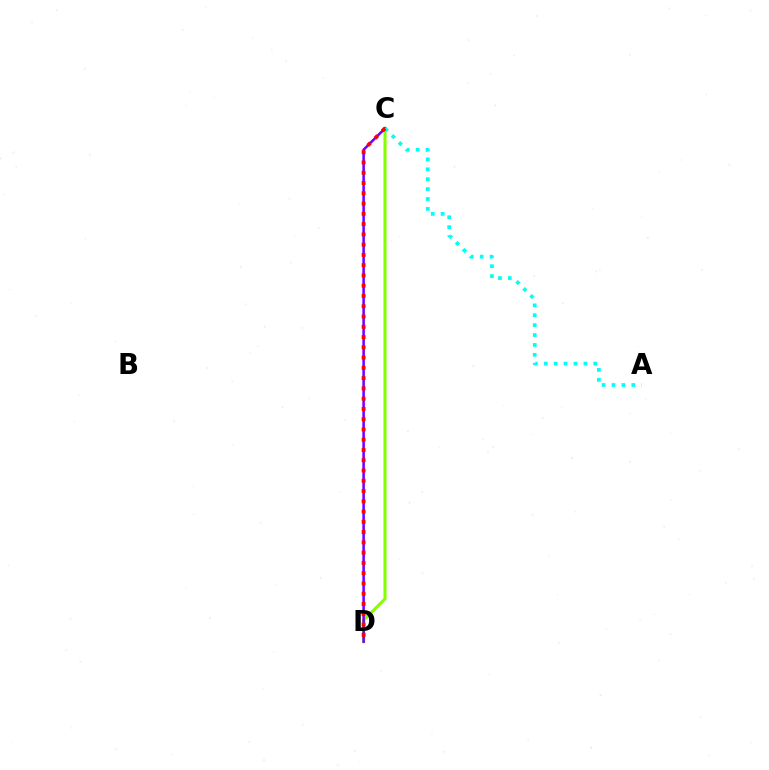{('C', 'D'): [{'color': '#84ff00', 'line_style': 'solid', 'thickness': 2.23}, {'color': '#7200ff', 'line_style': 'solid', 'thickness': 1.83}, {'color': '#ff0000', 'line_style': 'dotted', 'thickness': 2.79}], ('A', 'C'): [{'color': '#00fff6', 'line_style': 'dotted', 'thickness': 2.69}]}